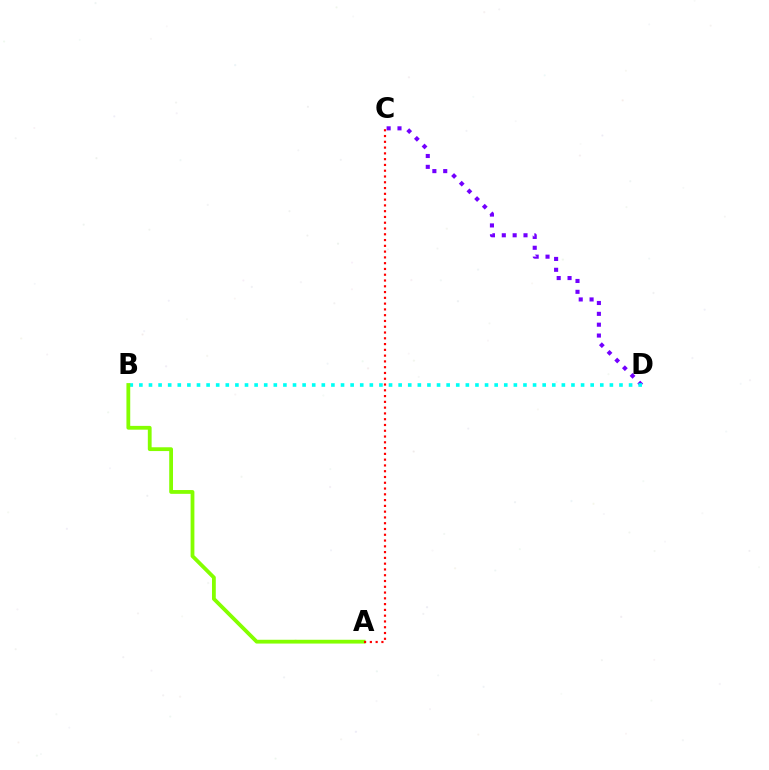{('C', 'D'): [{'color': '#7200ff', 'line_style': 'dotted', 'thickness': 2.95}], ('B', 'D'): [{'color': '#00fff6', 'line_style': 'dotted', 'thickness': 2.61}], ('A', 'B'): [{'color': '#84ff00', 'line_style': 'solid', 'thickness': 2.73}], ('A', 'C'): [{'color': '#ff0000', 'line_style': 'dotted', 'thickness': 1.57}]}